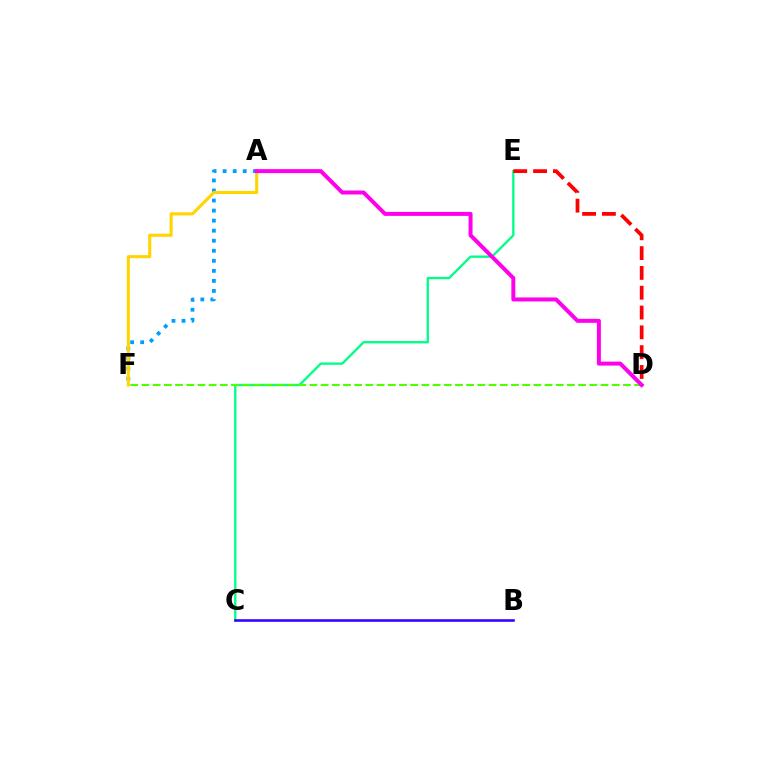{('C', 'E'): [{'color': '#00ff86', 'line_style': 'solid', 'thickness': 1.69}], ('D', 'F'): [{'color': '#4fff00', 'line_style': 'dashed', 'thickness': 1.52}], ('A', 'F'): [{'color': '#009eff', 'line_style': 'dotted', 'thickness': 2.73}, {'color': '#ffd500', 'line_style': 'solid', 'thickness': 2.22}], ('B', 'C'): [{'color': '#3700ff', 'line_style': 'solid', 'thickness': 1.86}], ('D', 'E'): [{'color': '#ff0000', 'line_style': 'dashed', 'thickness': 2.69}], ('A', 'D'): [{'color': '#ff00ed', 'line_style': 'solid', 'thickness': 2.86}]}